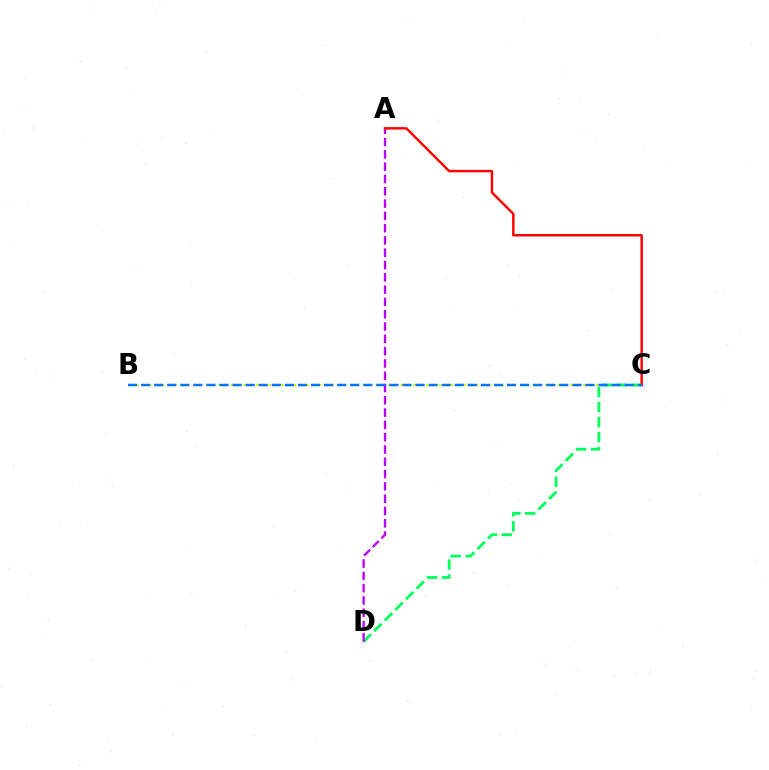{('B', 'C'): [{'color': '#d1ff00', 'line_style': 'dotted', 'thickness': 1.71}, {'color': '#0074ff', 'line_style': 'dashed', 'thickness': 1.78}], ('C', 'D'): [{'color': '#00ff5c', 'line_style': 'dashed', 'thickness': 2.03}], ('A', 'D'): [{'color': '#b900ff', 'line_style': 'dashed', 'thickness': 1.67}], ('A', 'C'): [{'color': '#ff0000', 'line_style': 'solid', 'thickness': 1.75}]}